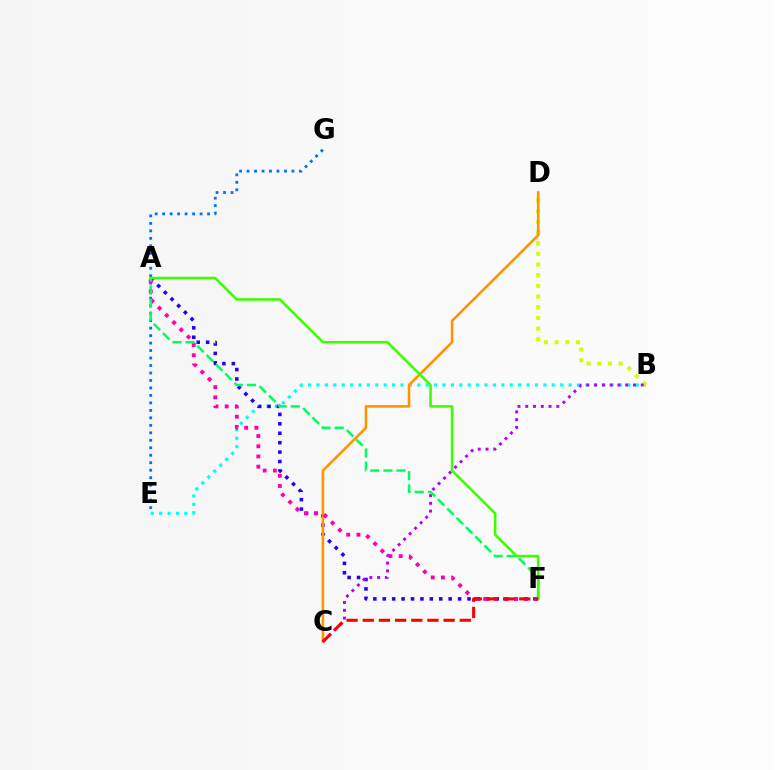{('B', 'E'): [{'color': '#00fff6', 'line_style': 'dotted', 'thickness': 2.28}], ('A', 'F'): [{'color': '#2500ff', 'line_style': 'dotted', 'thickness': 2.56}, {'color': '#ff00ac', 'line_style': 'dotted', 'thickness': 2.78}, {'color': '#00ff5c', 'line_style': 'dashed', 'thickness': 1.79}, {'color': '#3dff00', 'line_style': 'solid', 'thickness': 1.88}], ('E', 'G'): [{'color': '#0074ff', 'line_style': 'dotted', 'thickness': 2.03}], ('B', 'D'): [{'color': '#d1ff00', 'line_style': 'dotted', 'thickness': 2.9}], ('C', 'D'): [{'color': '#ff9400', 'line_style': 'solid', 'thickness': 1.86}], ('B', 'C'): [{'color': '#b900ff', 'line_style': 'dotted', 'thickness': 2.11}], ('C', 'F'): [{'color': '#ff0000', 'line_style': 'dashed', 'thickness': 2.2}]}